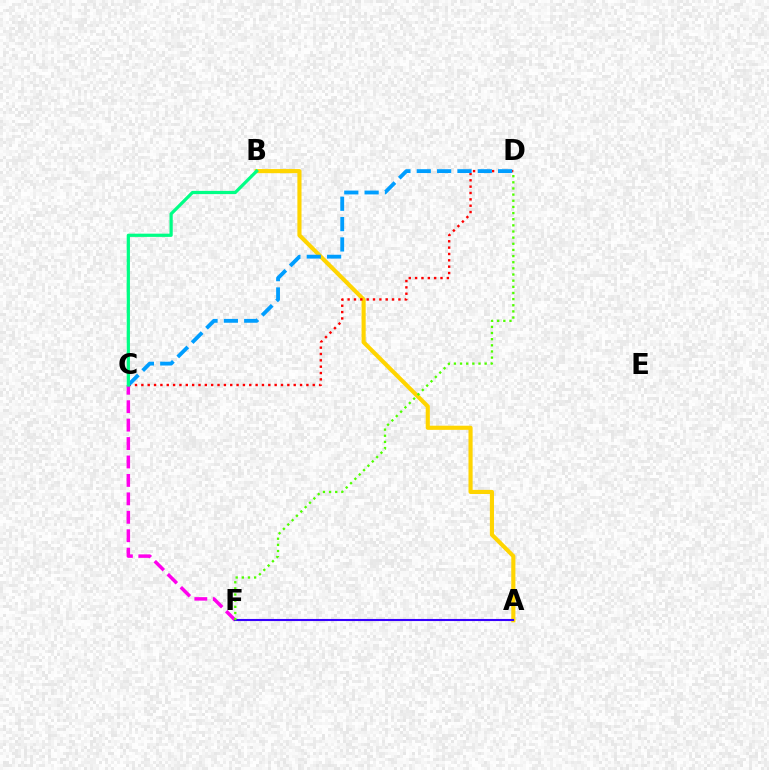{('C', 'F'): [{'color': '#ff00ed', 'line_style': 'dashed', 'thickness': 2.5}], ('A', 'B'): [{'color': '#ffd500', 'line_style': 'solid', 'thickness': 2.97}], ('C', 'D'): [{'color': '#ff0000', 'line_style': 'dotted', 'thickness': 1.72}, {'color': '#009eff', 'line_style': 'dashed', 'thickness': 2.76}], ('A', 'F'): [{'color': '#3700ff', 'line_style': 'solid', 'thickness': 1.51}], ('B', 'C'): [{'color': '#00ff86', 'line_style': 'solid', 'thickness': 2.32}], ('D', 'F'): [{'color': '#4fff00', 'line_style': 'dotted', 'thickness': 1.67}]}